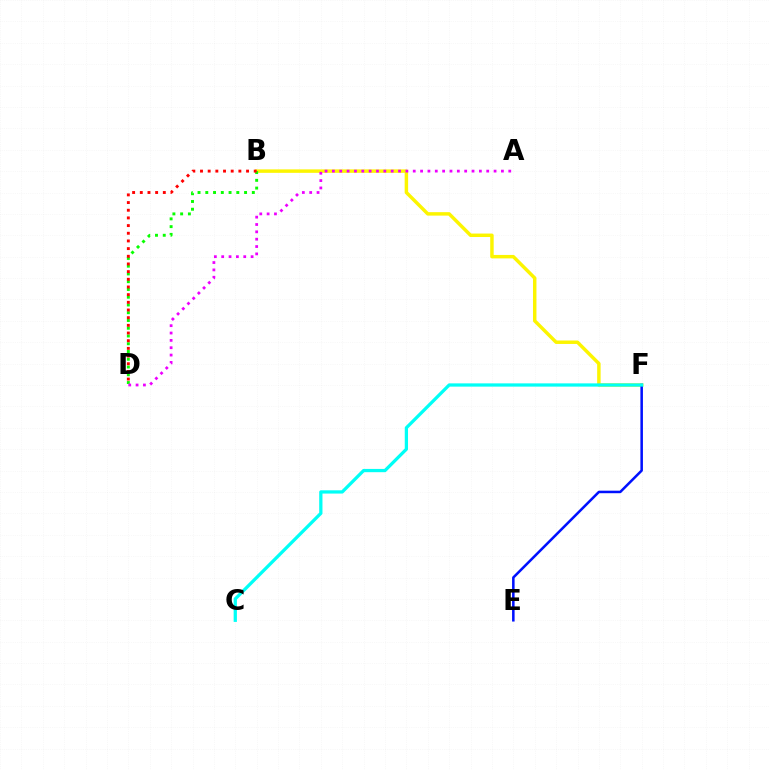{('B', 'F'): [{'color': '#fcf500', 'line_style': 'solid', 'thickness': 2.49}], ('E', 'F'): [{'color': '#0010ff', 'line_style': 'solid', 'thickness': 1.82}], ('B', 'D'): [{'color': '#08ff00', 'line_style': 'dotted', 'thickness': 2.11}, {'color': '#ff0000', 'line_style': 'dotted', 'thickness': 2.09}], ('C', 'F'): [{'color': '#00fff6', 'line_style': 'solid', 'thickness': 2.35}], ('A', 'D'): [{'color': '#ee00ff', 'line_style': 'dotted', 'thickness': 2.0}]}